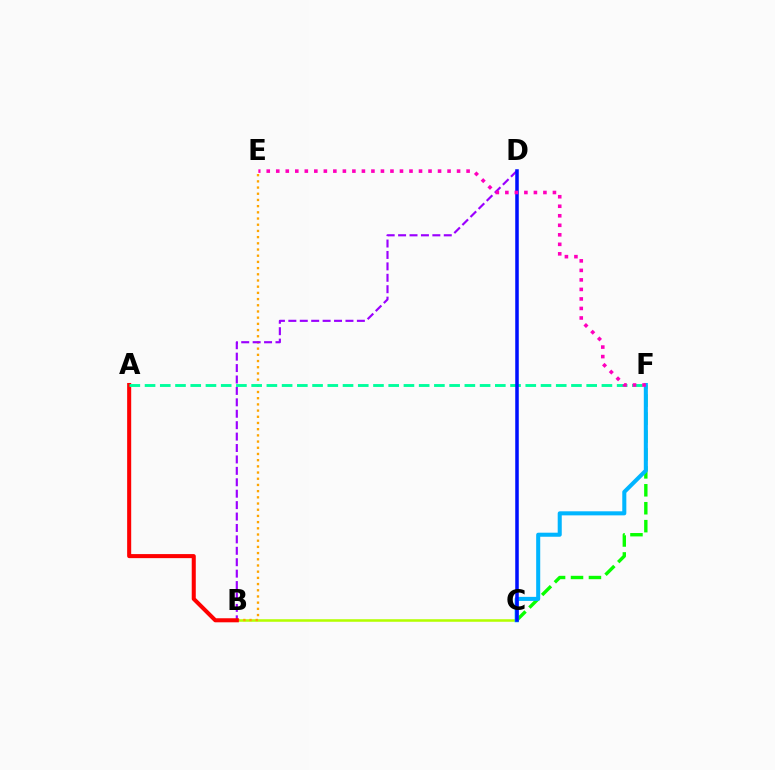{('B', 'C'): [{'color': '#b3ff00', 'line_style': 'solid', 'thickness': 1.83}], ('B', 'E'): [{'color': '#ffa500', 'line_style': 'dotted', 'thickness': 1.68}], ('C', 'F'): [{'color': '#08ff00', 'line_style': 'dashed', 'thickness': 2.44}, {'color': '#00b5ff', 'line_style': 'solid', 'thickness': 2.92}], ('B', 'D'): [{'color': '#9b00ff', 'line_style': 'dashed', 'thickness': 1.55}], ('A', 'B'): [{'color': '#ff0000', 'line_style': 'solid', 'thickness': 2.92}], ('A', 'F'): [{'color': '#00ff9d', 'line_style': 'dashed', 'thickness': 2.07}], ('C', 'D'): [{'color': '#0010ff', 'line_style': 'solid', 'thickness': 2.54}], ('E', 'F'): [{'color': '#ff00bd', 'line_style': 'dotted', 'thickness': 2.59}]}